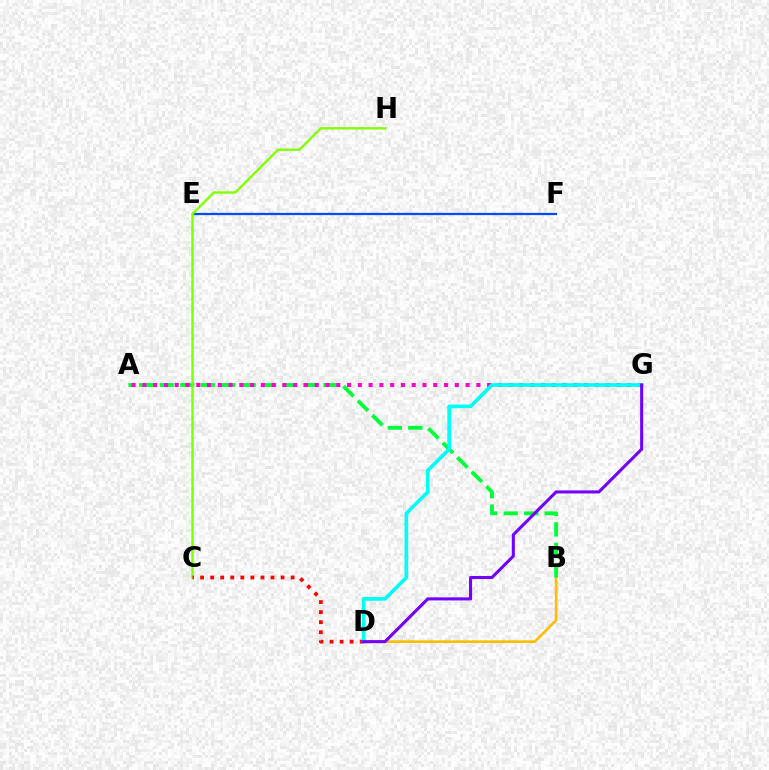{('B', 'D'): [{'color': '#ffbd00', 'line_style': 'solid', 'thickness': 1.91}], ('A', 'B'): [{'color': '#00ff39', 'line_style': 'dashed', 'thickness': 2.78}], ('E', 'F'): [{'color': '#004bff', 'line_style': 'solid', 'thickness': 1.62}], ('A', 'G'): [{'color': '#ff00cf', 'line_style': 'dotted', 'thickness': 2.93}], ('C', 'H'): [{'color': '#84ff00', 'line_style': 'solid', 'thickness': 1.72}], ('C', 'D'): [{'color': '#ff0000', 'line_style': 'dotted', 'thickness': 2.73}], ('D', 'G'): [{'color': '#00fff6', 'line_style': 'solid', 'thickness': 2.66}, {'color': '#7200ff', 'line_style': 'solid', 'thickness': 2.21}]}